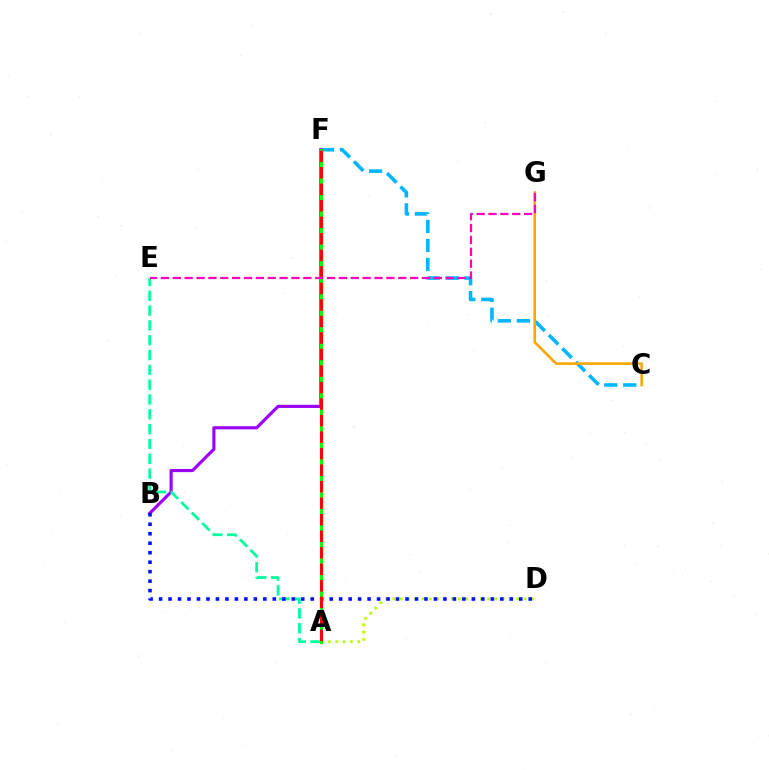{('A', 'D'): [{'color': '#b3ff00', 'line_style': 'dotted', 'thickness': 1.98}], ('C', 'F'): [{'color': '#00b5ff', 'line_style': 'dashed', 'thickness': 2.58}], ('C', 'G'): [{'color': '#ffa500', 'line_style': 'solid', 'thickness': 1.86}], ('B', 'F'): [{'color': '#9b00ff', 'line_style': 'solid', 'thickness': 2.26}], ('A', 'E'): [{'color': '#00ff9d', 'line_style': 'dashed', 'thickness': 2.01}], ('B', 'D'): [{'color': '#0010ff', 'line_style': 'dotted', 'thickness': 2.58}], ('A', 'F'): [{'color': '#08ff00', 'line_style': 'solid', 'thickness': 2.16}, {'color': '#ff0000', 'line_style': 'dashed', 'thickness': 2.24}], ('E', 'G'): [{'color': '#ff00bd', 'line_style': 'dashed', 'thickness': 1.61}]}